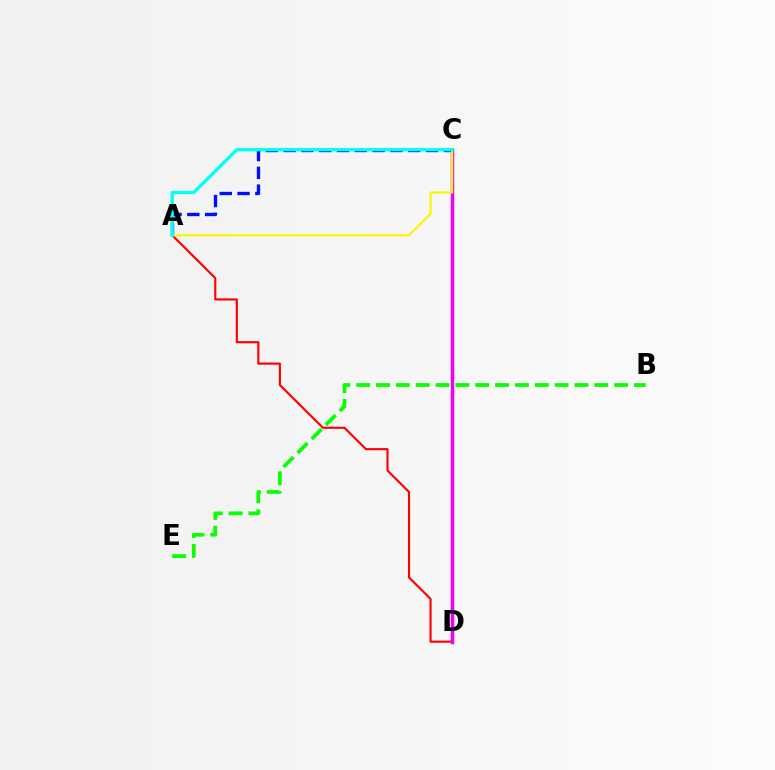{('A', 'D'): [{'color': '#ff0000', 'line_style': 'solid', 'thickness': 1.54}], ('C', 'D'): [{'color': '#ee00ff', 'line_style': 'solid', 'thickness': 2.51}], ('B', 'E'): [{'color': '#08ff00', 'line_style': 'dashed', 'thickness': 2.7}], ('A', 'C'): [{'color': '#0010ff', 'line_style': 'dashed', 'thickness': 2.42}, {'color': '#fcf500', 'line_style': 'solid', 'thickness': 1.57}, {'color': '#00fff6', 'line_style': 'solid', 'thickness': 2.38}]}